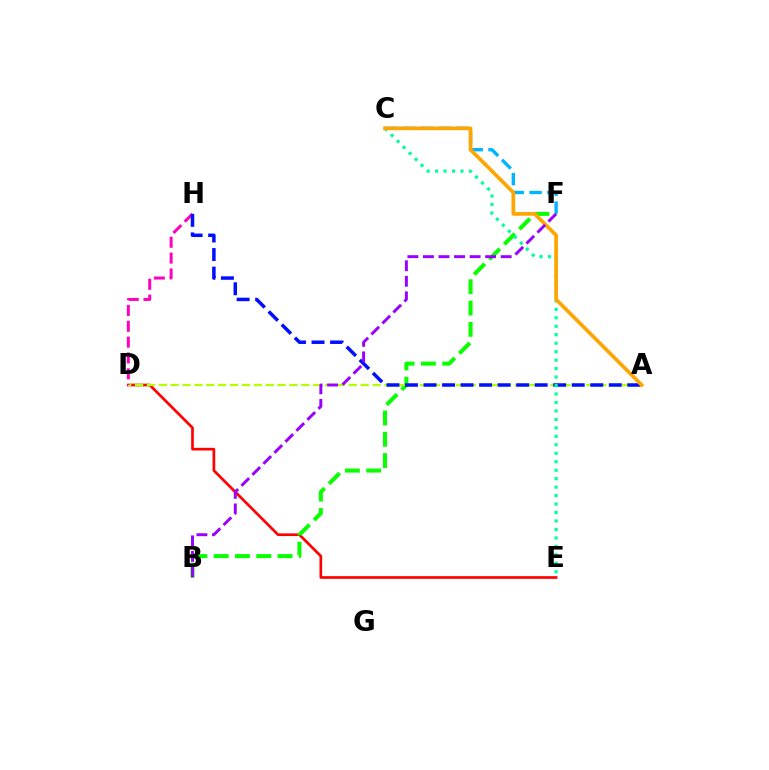{('C', 'F'): [{'color': '#00b5ff', 'line_style': 'dashed', 'thickness': 2.42}], ('D', 'E'): [{'color': '#ff0000', 'line_style': 'solid', 'thickness': 1.94}], ('B', 'F'): [{'color': '#08ff00', 'line_style': 'dashed', 'thickness': 2.89}, {'color': '#9b00ff', 'line_style': 'dashed', 'thickness': 2.11}], ('A', 'D'): [{'color': '#b3ff00', 'line_style': 'dashed', 'thickness': 1.61}], ('D', 'H'): [{'color': '#ff00bd', 'line_style': 'dashed', 'thickness': 2.15}], ('A', 'H'): [{'color': '#0010ff', 'line_style': 'dashed', 'thickness': 2.52}], ('C', 'E'): [{'color': '#00ff9d', 'line_style': 'dotted', 'thickness': 2.3}], ('A', 'C'): [{'color': '#ffa500', 'line_style': 'solid', 'thickness': 2.66}]}